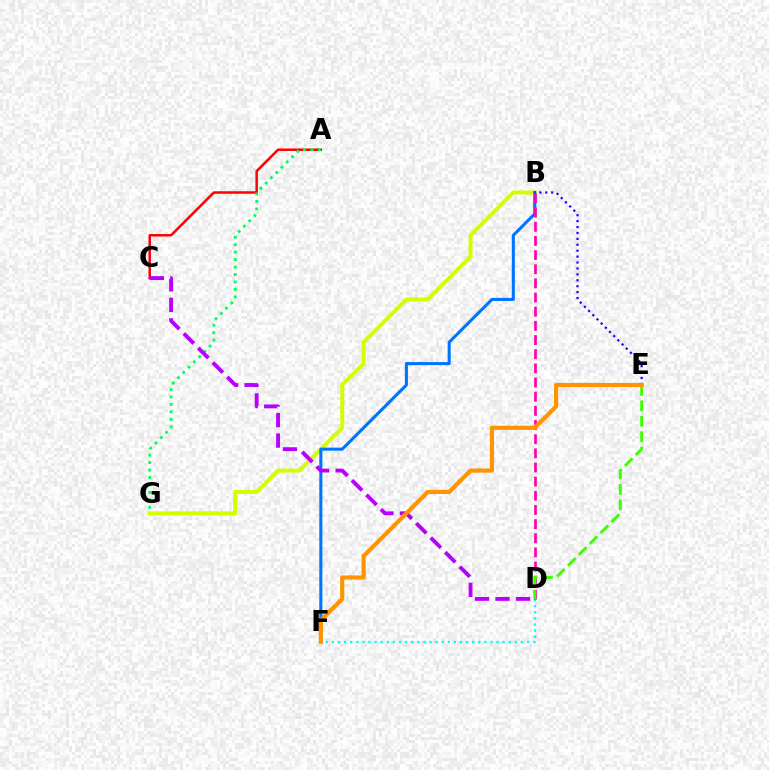{('A', 'C'): [{'color': '#ff0000', 'line_style': 'solid', 'thickness': 1.79}], ('B', 'G'): [{'color': '#d1ff00', 'line_style': 'solid', 'thickness': 2.86}], ('B', 'F'): [{'color': '#0074ff', 'line_style': 'solid', 'thickness': 2.21}], ('D', 'F'): [{'color': '#00fff6', 'line_style': 'dotted', 'thickness': 1.66}], ('A', 'G'): [{'color': '#00ff5c', 'line_style': 'dotted', 'thickness': 2.02}], ('B', 'D'): [{'color': '#ff00ac', 'line_style': 'dashed', 'thickness': 1.92}], ('C', 'D'): [{'color': '#b900ff', 'line_style': 'dashed', 'thickness': 2.79}], ('B', 'E'): [{'color': '#2500ff', 'line_style': 'dotted', 'thickness': 1.61}], ('D', 'E'): [{'color': '#3dff00', 'line_style': 'dashed', 'thickness': 2.09}], ('E', 'F'): [{'color': '#ff9400', 'line_style': 'solid', 'thickness': 2.99}]}